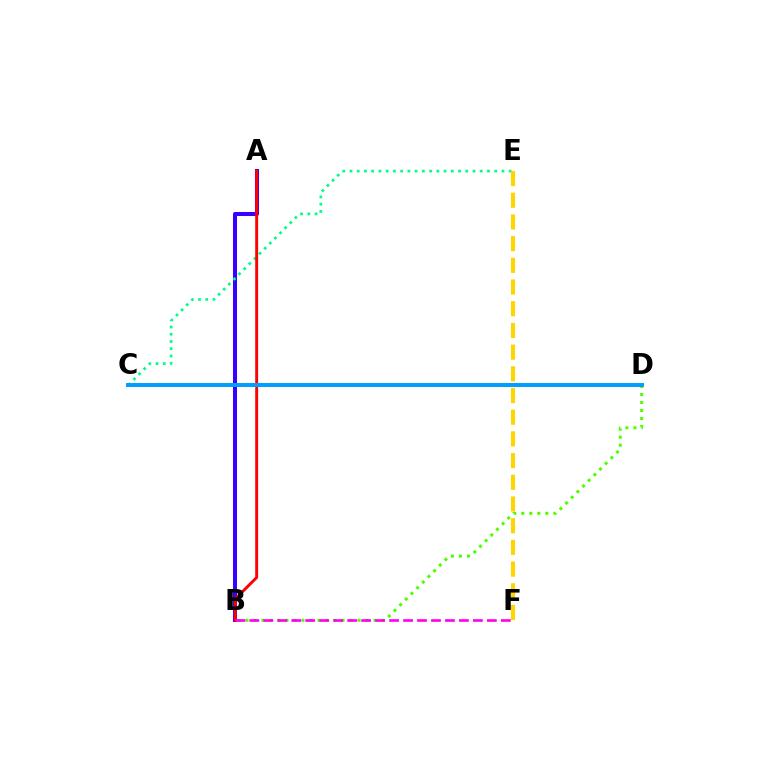{('A', 'B'): [{'color': '#3700ff', 'line_style': 'solid', 'thickness': 2.9}, {'color': '#ff0000', 'line_style': 'solid', 'thickness': 2.1}], ('C', 'E'): [{'color': '#00ff86', 'line_style': 'dotted', 'thickness': 1.97}], ('B', 'D'): [{'color': '#4fff00', 'line_style': 'dotted', 'thickness': 2.17}], ('B', 'F'): [{'color': '#ff00ed', 'line_style': 'dashed', 'thickness': 1.9}], ('E', 'F'): [{'color': '#ffd500', 'line_style': 'dashed', 'thickness': 2.95}], ('C', 'D'): [{'color': '#009eff', 'line_style': 'solid', 'thickness': 2.84}]}